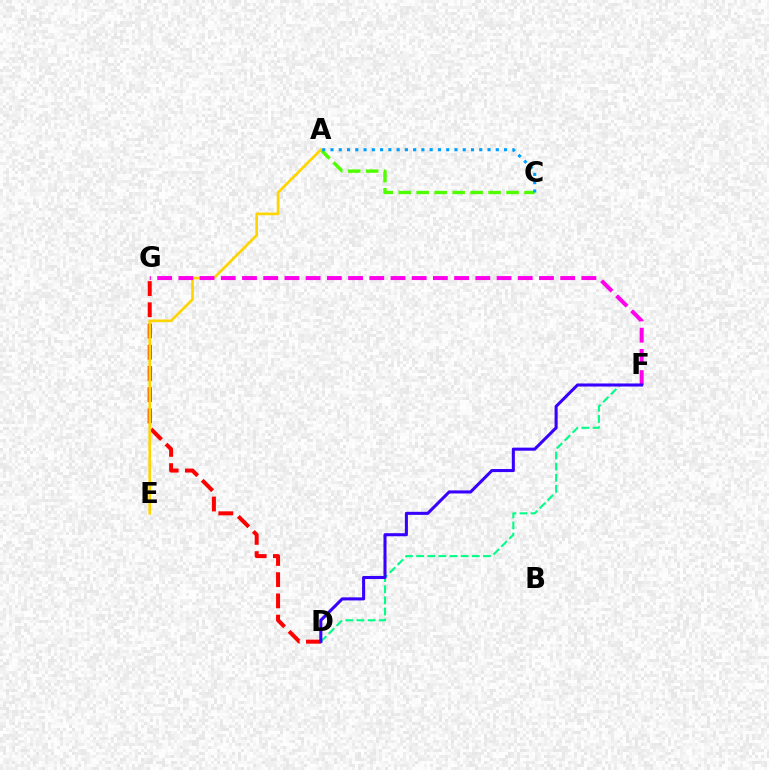{('D', 'F'): [{'color': '#00ff86', 'line_style': 'dashed', 'thickness': 1.51}, {'color': '#3700ff', 'line_style': 'solid', 'thickness': 2.2}], ('A', 'C'): [{'color': '#4fff00', 'line_style': 'dashed', 'thickness': 2.44}, {'color': '#009eff', 'line_style': 'dotted', 'thickness': 2.25}], ('D', 'G'): [{'color': '#ff0000', 'line_style': 'dashed', 'thickness': 2.88}], ('A', 'E'): [{'color': '#ffd500', 'line_style': 'solid', 'thickness': 1.91}], ('F', 'G'): [{'color': '#ff00ed', 'line_style': 'dashed', 'thickness': 2.88}]}